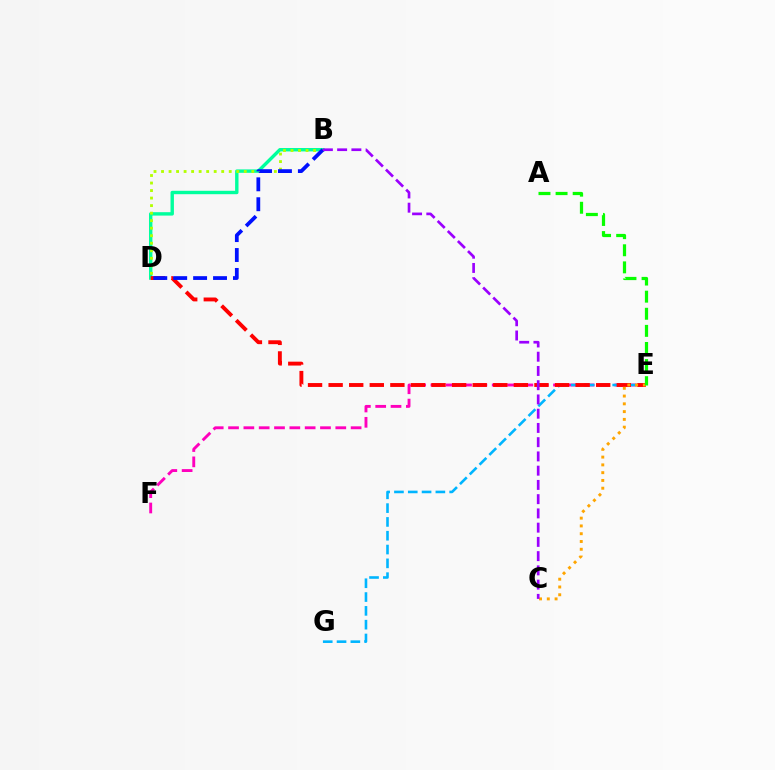{('B', 'D'): [{'color': '#00ff9d', 'line_style': 'solid', 'thickness': 2.45}, {'color': '#b3ff00', 'line_style': 'dotted', 'thickness': 2.04}, {'color': '#0010ff', 'line_style': 'dashed', 'thickness': 2.71}], ('E', 'F'): [{'color': '#ff00bd', 'line_style': 'dashed', 'thickness': 2.08}], ('E', 'G'): [{'color': '#00b5ff', 'line_style': 'dashed', 'thickness': 1.88}], ('D', 'E'): [{'color': '#ff0000', 'line_style': 'dashed', 'thickness': 2.8}], ('C', 'E'): [{'color': '#ffa500', 'line_style': 'dotted', 'thickness': 2.11}], ('A', 'E'): [{'color': '#08ff00', 'line_style': 'dashed', 'thickness': 2.32}], ('B', 'C'): [{'color': '#9b00ff', 'line_style': 'dashed', 'thickness': 1.94}]}